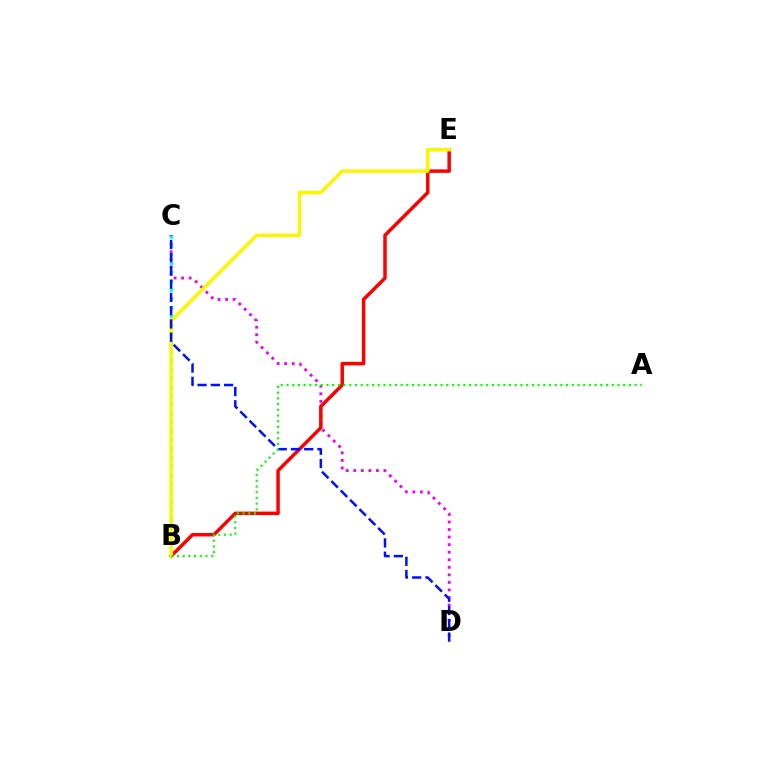{('C', 'D'): [{'color': '#ee00ff', 'line_style': 'dotted', 'thickness': 2.05}, {'color': '#0010ff', 'line_style': 'dashed', 'thickness': 1.8}], ('B', 'E'): [{'color': '#ff0000', 'line_style': 'solid', 'thickness': 2.5}, {'color': '#fcf500', 'line_style': 'solid', 'thickness': 2.5}], ('B', 'C'): [{'color': '#00fff6', 'line_style': 'dotted', 'thickness': 2.4}], ('A', 'B'): [{'color': '#08ff00', 'line_style': 'dotted', 'thickness': 1.55}]}